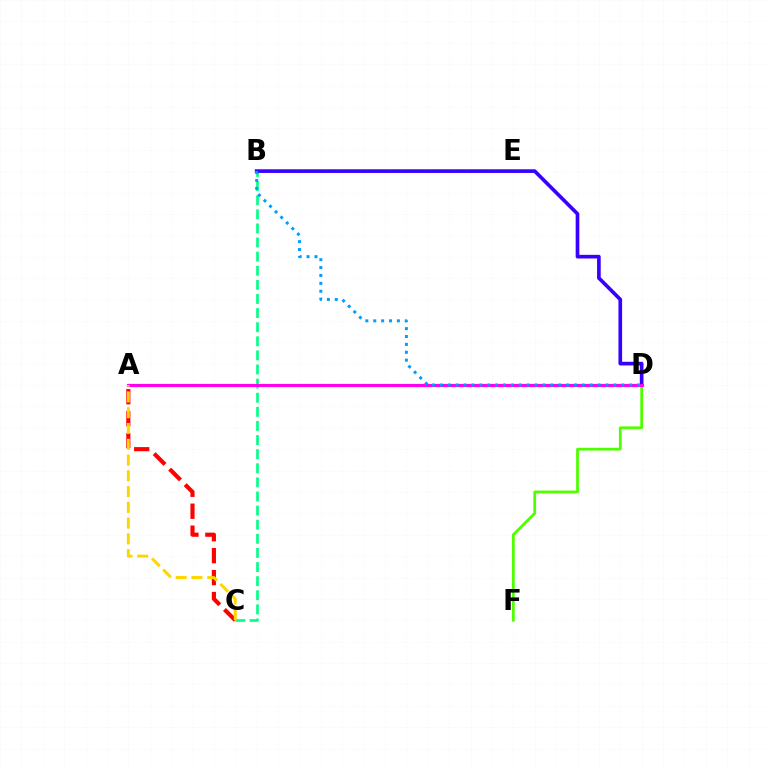{('B', 'C'): [{'color': '#00ff86', 'line_style': 'dashed', 'thickness': 1.92}], ('D', 'F'): [{'color': '#4fff00', 'line_style': 'solid', 'thickness': 1.98}], ('B', 'D'): [{'color': '#3700ff', 'line_style': 'solid', 'thickness': 2.63}, {'color': '#009eff', 'line_style': 'dotted', 'thickness': 2.14}], ('A', 'C'): [{'color': '#ff0000', 'line_style': 'dashed', 'thickness': 2.98}, {'color': '#ffd500', 'line_style': 'dashed', 'thickness': 2.14}], ('A', 'D'): [{'color': '#ff00ed', 'line_style': 'solid', 'thickness': 2.28}]}